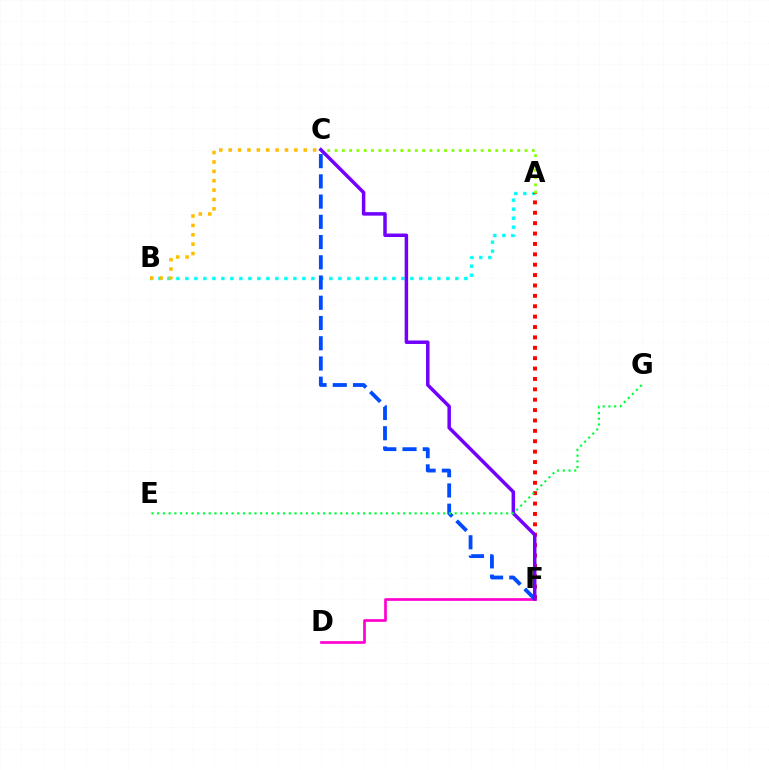{('A', 'B'): [{'color': '#00fff6', 'line_style': 'dotted', 'thickness': 2.44}], ('A', 'F'): [{'color': '#ff0000', 'line_style': 'dotted', 'thickness': 2.82}], ('D', 'F'): [{'color': '#ff00cf', 'line_style': 'solid', 'thickness': 1.93}], ('B', 'C'): [{'color': '#ffbd00', 'line_style': 'dotted', 'thickness': 2.55}], ('A', 'C'): [{'color': '#84ff00', 'line_style': 'dotted', 'thickness': 1.99}], ('C', 'F'): [{'color': '#004bff', 'line_style': 'dashed', 'thickness': 2.75}, {'color': '#7200ff', 'line_style': 'solid', 'thickness': 2.52}], ('E', 'G'): [{'color': '#00ff39', 'line_style': 'dotted', 'thickness': 1.55}]}